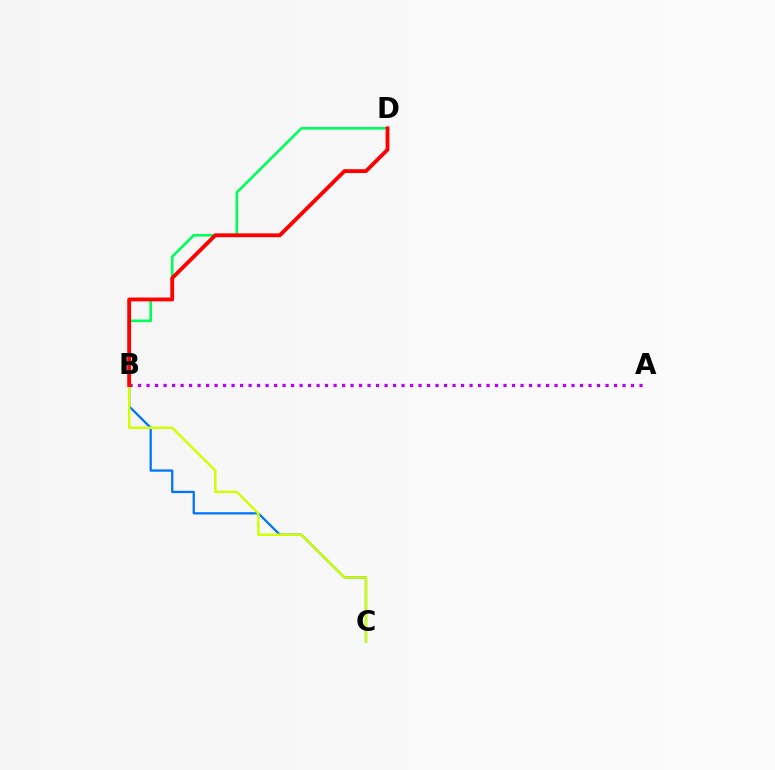{('B', 'D'): [{'color': '#00ff5c', 'line_style': 'solid', 'thickness': 1.9}, {'color': '#ff0000', 'line_style': 'solid', 'thickness': 2.76}], ('B', 'C'): [{'color': '#0074ff', 'line_style': 'solid', 'thickness': 1.64}, {'color': '#d1ff00', 'line_style': 'solid', 'thickness': 1.76}], ('A', 'B'): [{'color': '#b900ff', 'line_style': 'dotted', 'thickness': 2.31}]}